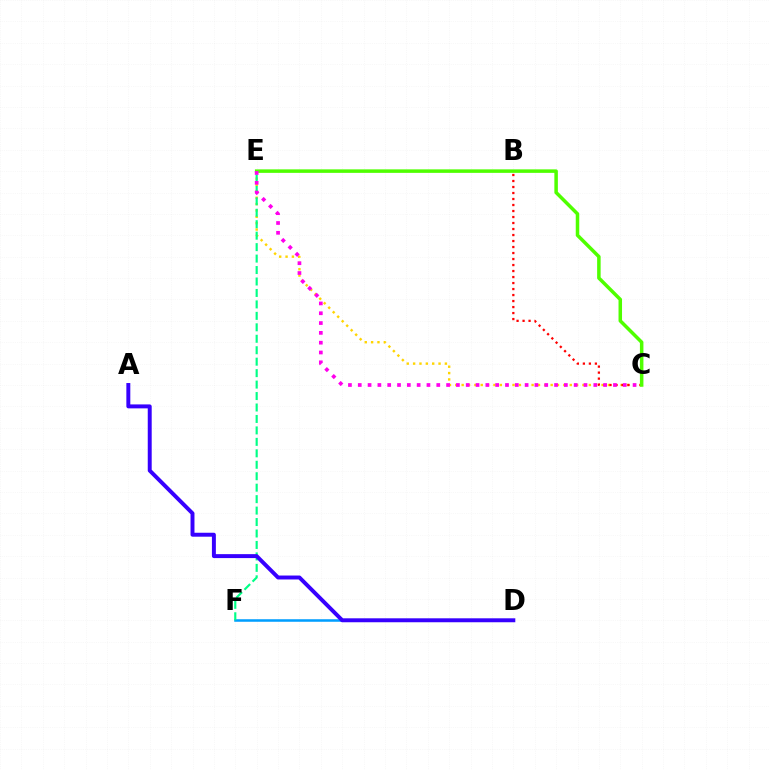{('C', 'E'): [{'color': '#ffd500', 'line_style': 'dotted', 'thickness': 1.73}, {'color': '#4fff00', 'line_style': 'solid', 'thickness': 2.53}, {'color': '#ff00ed', 'line_style': 'dotted', 'thickness': 2.67}], ('D', 'F'): [{'color': '#009eff', 'line_style': 'solid', 'thickness': 1.82}], ('E', 'F'): [{'color': '#00ff86', 'line_style': 'dashed', 'thickness': 1.56}], ('B', 'C'): [{'color': '#ff0000', 'line_style': 'dotted', 'thickness': 1.63}], ('A', 'D'): [{'color': '#3700ff', 'line_style': 'solid', 'thickness': 2.84}]}